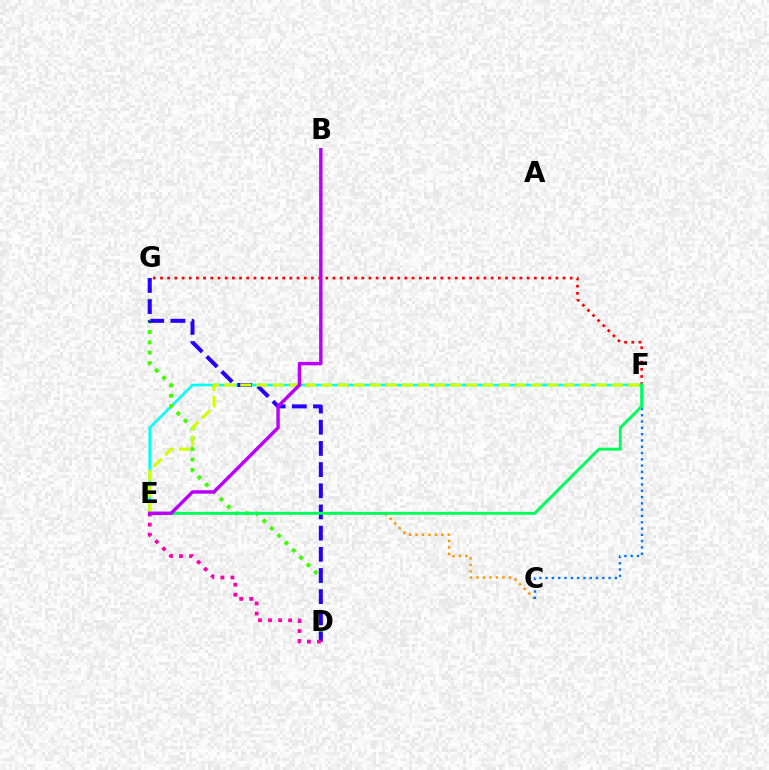{('C', 'E'): [{'color': '#ff9400', 'line_style': 'dotted', 'thickness': 1.76}], ('F', 'G'): [{'color': '#ff0000', 'line_style': 'dotted', 'thickness': 1.95}], ('E', 'F'): [{'color': '#00fff6', 'line_style': 'solid', 'thickness': 1.89}, {'color': '#d1ff00', 'line_style': 'dashed', 'thickness': 2.19}, {'color': '#00ff5c', 'line_style': 'solid', 'thickness': 2.13}], ('D', 'G'): [{'color': '#3dff00', 'line_style': 'dotted', 'thickness': 2.82}, {'color': '#2500ff', 'line_style': 'dashed', 'thickness': 2.88}], ('D', 'E'): [{'color': '#ff00ac', 'line_style': 'dotted', 'thickness': 2.73}], ('C', 'F'): [{'color': '#0074ff', 'line_style': 'dotted', 'thickness': 1.71}], ('B', 'E'): [{'color': '#b900ff', 'line_style': 'solid', 'thickness': 2.48}]}